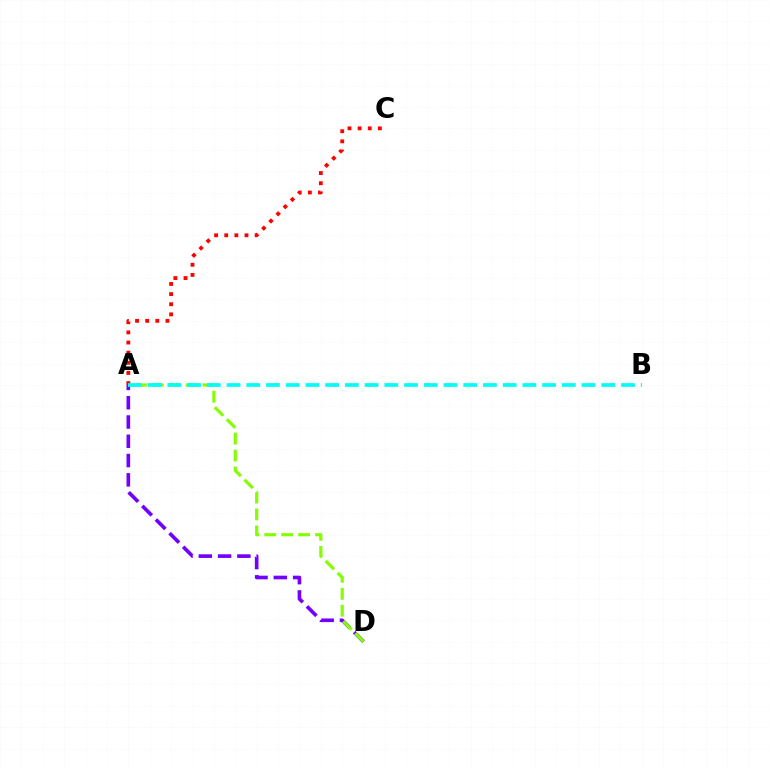{('A', 'D'): [{'color': '#7200ff', 'line_style': 'dashed', 'thickness': 2.62}, {'color': '#84ff00', 'line_style': 'dashed', 'thickness': 2.3}], ('A', 'C'): [{'color': '#ff0000', 'line_style': 'dotted', 'thickness': 2.75}], ('A', 'B'): [{'color': '#00fff6', 'line_style': 'dashed', 'thickness': 2.68}]}